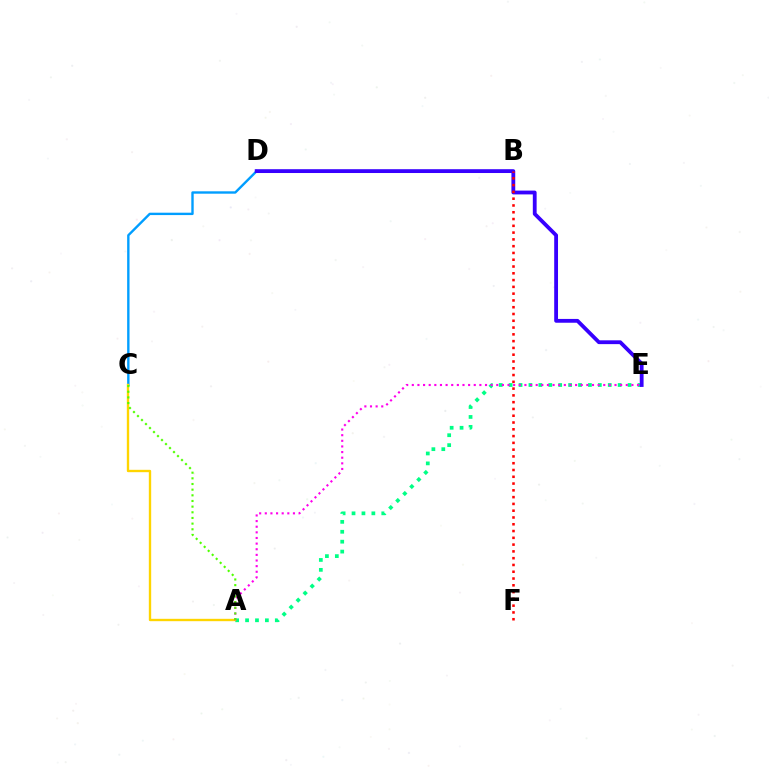{('C', 'D'): [{'color': '#009eff', 'line_style': 'solid', 'thickness': 1.71}], ('A', 'E'): [{'color': '#00ff86', 'line_style': 'dotted', 'thickness': 2.69}, {'color': '#ff00ed', 'line_style': 'dotted', 'thickness': 1.53}], ('D', 'E'): [{'color': '#3700ff', 'line_style': 'solid', 'thickness': 2.74}], ('A', 'C'): [{'color': '#ffd500', 'line_style': 'solid', 'thickness': 1.7}, {'color': '#4fff00', 'line_style': 'dotted', 'thickness': 1.54}], ('B', 'F'): [{'color': '#ff0000', 'line_style': 'dotted', 'thickness': 1.84}]}